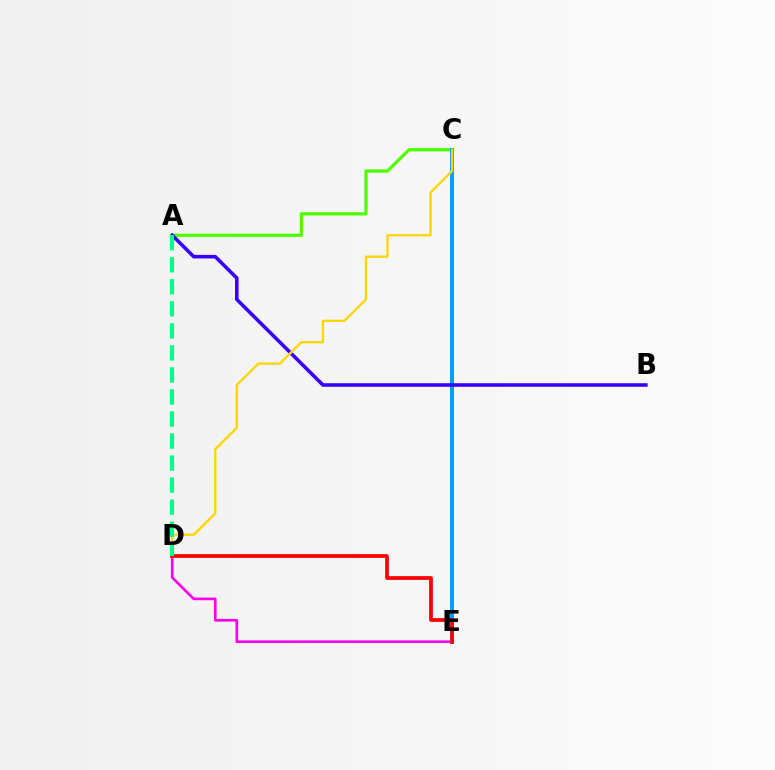{('D', 'E'): [{'color': '#ff00ed', 'line_style': 'solid', 'thickness': 1.92}, {'color': '#ff0000', 'line_style': 'solid', 'thickness': 2.69}], ('A', 'C'): [{'color': '#4fff00', 'line_style': 'solid', 'thickness': 2.37}], ('C', 'E'): [{'color': '#009eff', 'line_style': 'solid', 'thickness': 2.85}], ('A', 'B'): [{'color': '#3700ff', 'line_style': 'solid', 'thickness': 2.57}], ('C', 'D'): [{'color': '#ffd500', 'line_style': 'solid', 'thickness': 1.65}], ('A', 'D'): [{'color': '#00ff86', 'line_style': 'dashed', 'thickness': 2.99}]}